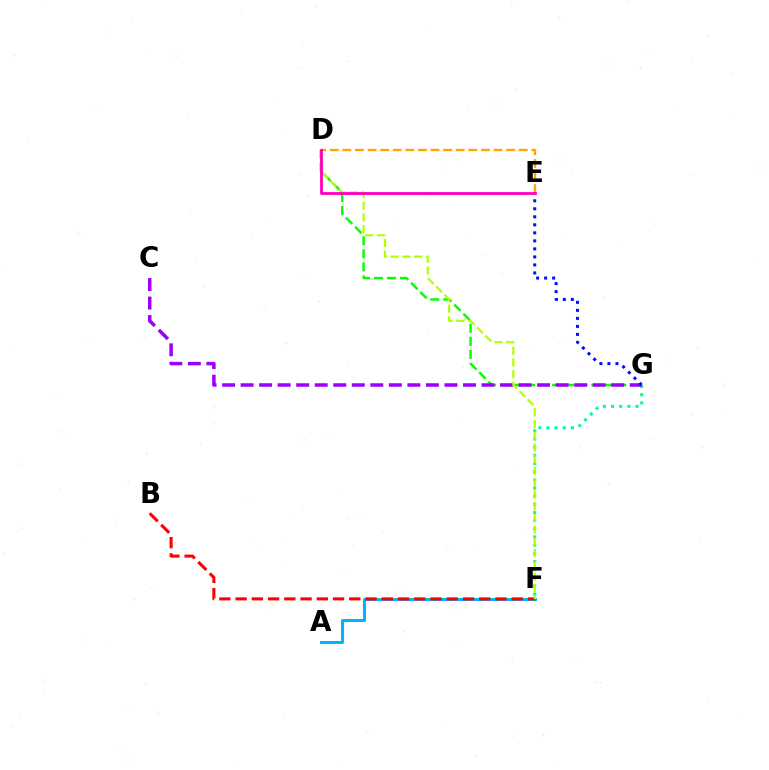{('D', 'E'): [{'color': '#ffa500', 'line_style': 'dashed', 'thickness': 1.71}, {'color': '#ff00bd', 'line_style': 'solid', 'thickness': 2.02}], ('F', 'G'): [{'color': '#00ff9d', 'line_style': 'dotted', 'thickness': 2.22}], ('D', 'G'): [{'color': '#08ff00', 'line_style': 'dashed', 'thickness': 1.77}], ('A', 'F'): [{'color': '#00b5ff', 'line_style': 'solid', 'thickness': 2.15}], ('B', 'F'): [{'color': '#ff0000', 'line_style': 'dashed', 'thickness': 2.21}], ('C', 'G'): [{'color': '#9b00ff', 'line_style': 'dashed', 'thickness': 2.52}], ('E', 'G'): [{'color': '#0010ff', 'line_style': 'dotted', 'thickness': 2.18}], ('D', 'F'): [{'color': '#b3ff00', 'line_style': 'dashed', 'thickness': 1.59}]}